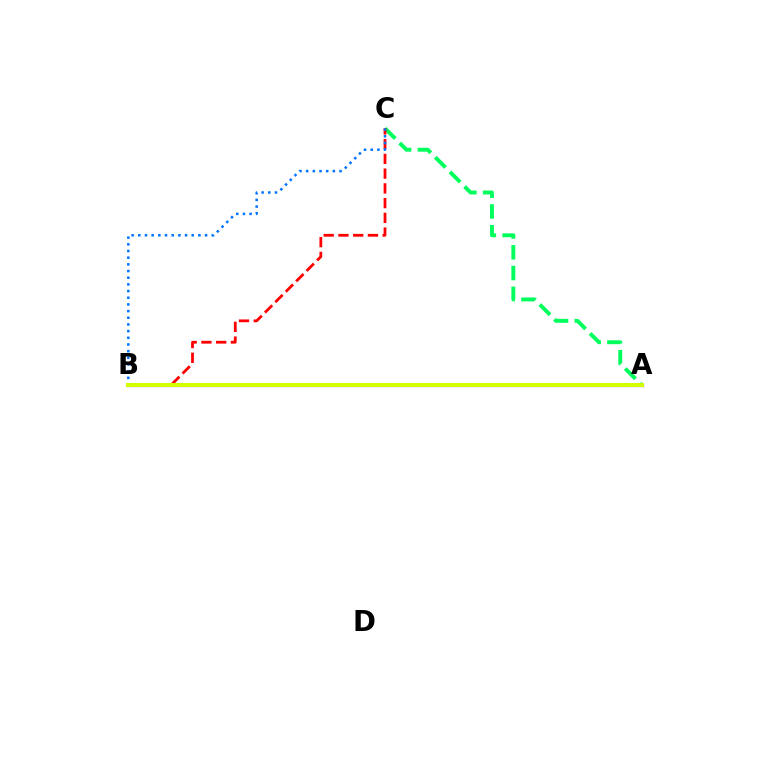{('A', 'C'): [{'color': '#00ff5c', 'line_style': 'dashed', 'thickness': 2.82}], ('B', 'C'): [{'color': '#ff0000', 'line_style': 'dashed', 'thickness': 2.0}, {'color': '#0074ff', 'line_style': 'dotted', 'thickness': 1.81}], ('A', 'B'): [{'color': '#b900ff', 'line_style': 'solid', 'thickness': 2.3}, {'color': '#d1ff00', 'line_style': 'solid', 'thickness': 2.92}]}